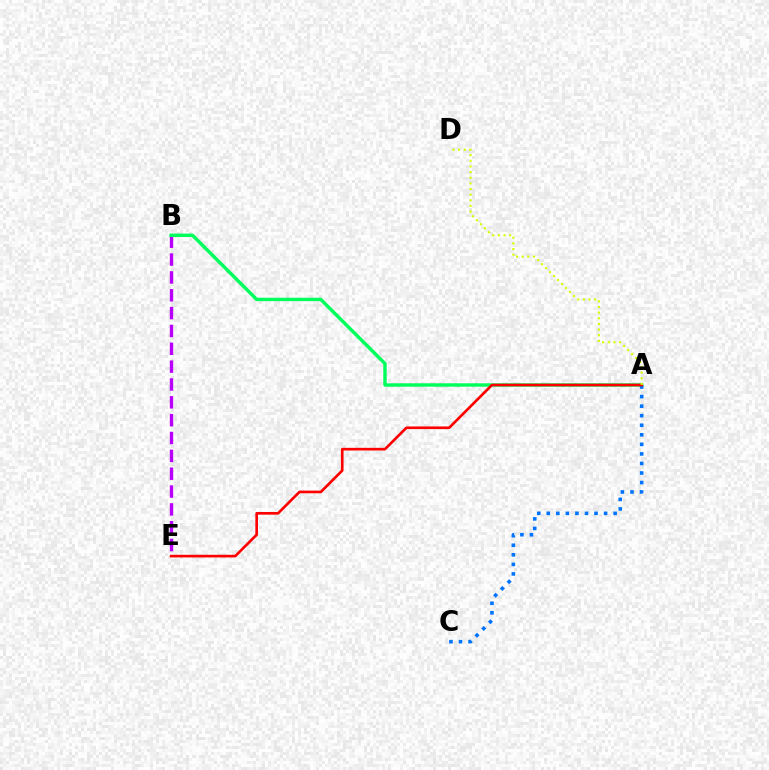{('B', 'E'): [{'color': '#b900ff', 'line_style': 'dashed', 'thickness': 2.42}], ('A', 'B'): [{'color': '#00ff5c', 'line_style': 'solid', 'thickness': 2.45}], ('A', 'C'): [{'color': '#0074ff', 'line_style': 'dotted', 'thickness': 2.6}], ('A', 'E'): [{'color': '#ff0000', 'line_style': 'solid', 'thickness': 1.91}], ('A', 'D'): [{'color': '#d1ff00', 'line_style': 'dotted', 'thickness': 1.53}]}